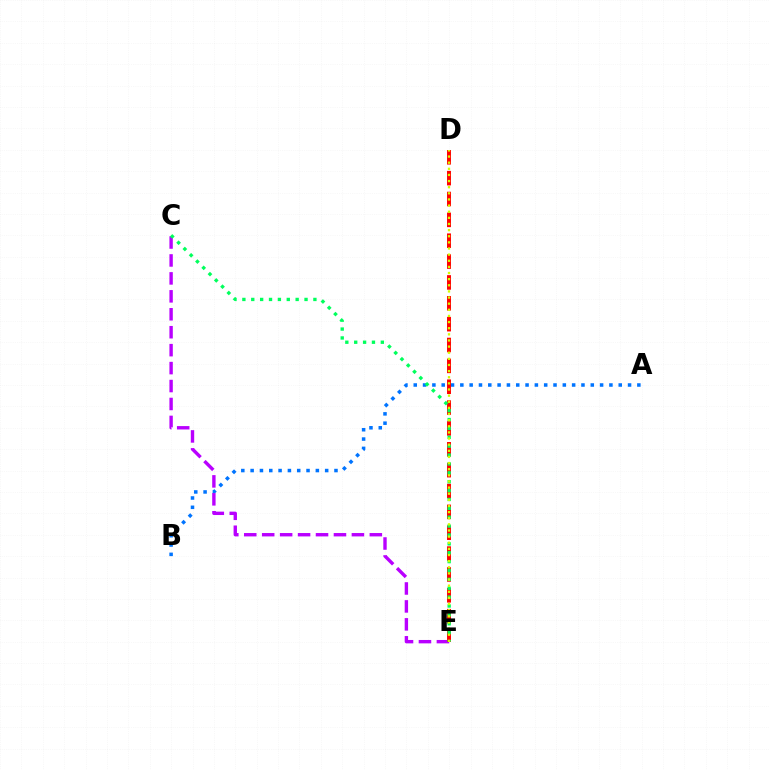{('A', 'B'): [{'color': '#0074ff', 'line_style': 'dotted', 'thickness': 2.53}], ('C', 'E'): [{'color': '#b900ff', 'line_style': 'dashed', 'thickness': 2.44}, {'color': '#00ff5c', 'line_style': 'dotted', 'thickness': 2.41}], ('D', 'E'): [{'color': '#ff0000', 'line_style': 'dashed', 'thickness': 2.83}, {'color': '#d1ff00', 'line_style': 'dotted', 'thickness': 1.67}]}